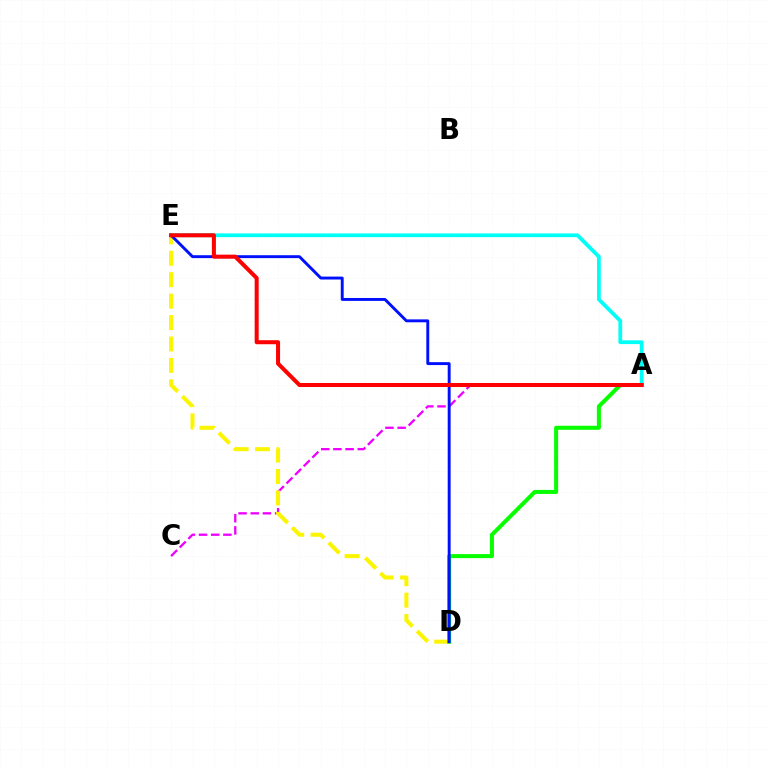{('A', 'E'): [{'color': '#00fff6', 'line_style': 'solid', 'thickness': 2.72}, {'color': '#ff0000', 'line_style': 'solid', 'thickness': 2.9}], ('A', 'C'): [{'color': '#ee00ff', 'line_style': 'dashed', 'thickness': 1.65}], ('D', 'E'): [{'color': '#fcf500', 'line_style': 'dashed', 'thickness': 2.91}, {'color': '#0010ff', 'line_style': 'solid', 'thickness': 2.1}], ('A', 'D'): [{'color': '#08ff00', 'line_style': 'solid', 'thickness': 2.91}]}